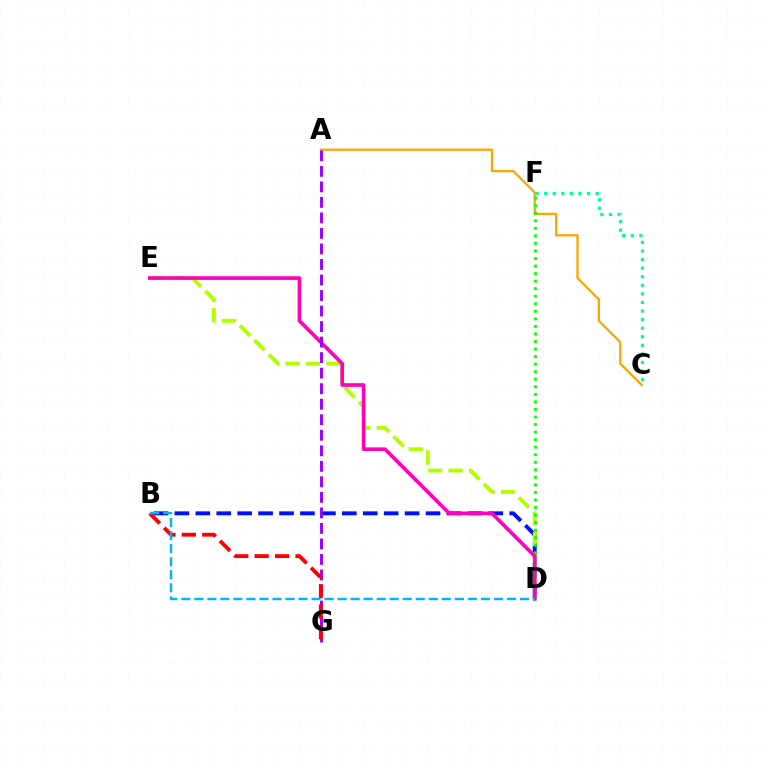{('A', 'C'): [{'color': '#ffa500', 'line_style': 'solid', 'thickness': 1.64}], ('B', 'D'): [{'color': '#0010ff', 'line_style': 'dashed', 'thickness': 2.84}, {'color': '#00b5ff', 'line_style': 'dashed', 'thickness': 1.77}], ('D', 'E'): [{'color': '#b3ff00', 'line_style': 'dashed', 'thickness': 2.77}, {'color': '#ff00bd', 'line_style': 'solid', 'thickness': 2.63}], ('D', 'F'): [{'color': '#08ff00', 'line_style': 'dotted', 'thickness': 2.05}], ('A', 'G'): [{'color': '#9b00ff', 'line_style': 'dashed', 'thickness': 2.11}], ('C', 'F'): [{'color': '#00ff9d', 'line_style': 'dotted', 'thickness': 2.33}], ('B', 'G'): [{'color': '#ff0000', 'line_style': 'dashed', 'thickness': 2.77}]}